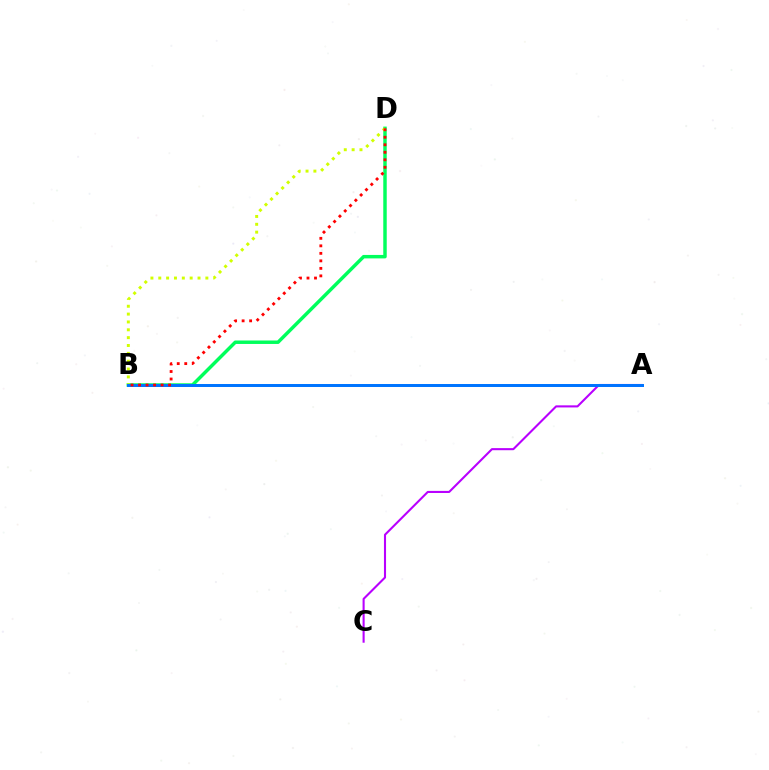{('A', 'C'): [{'color': '#b900ff', 'line_style': 'solid', 'thickness': 1.5}], ('B', 'D'): [{'color': '#00ff5c', 'line_style': 'solid', 'thickness': 2.49}, {'color': '#d1ff00', 'line_style': 'dotted', 'thickness': 2.13}, {'color': '#ff0000', 'line_style': 'dotted', 'thickness': 2.04}], ('A', 'B'): [{'color': '#0074ff', 'line_style': 'solid', 'thickness': 2.15}]}